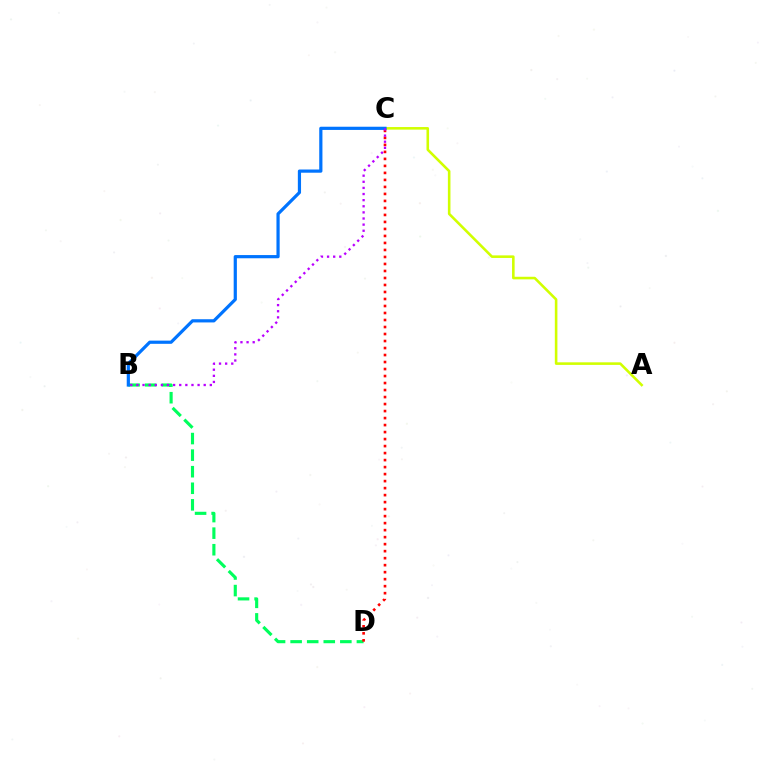{('B', 'D'): [{'color': '#00ff5c', 'line_style': 'dashed', 'thickness': 2.25}], ('A', 'C'): [{'color': '#d1ff00', 'line_style': 'solid', 'thickness': 1.86}], ('C', 'D'): [{'color': '#ff0000', 'line_style': 'dotted', 'thickness': 1.9}], ('B', 'C'): [{'color': '#0074ff', 'line_style': 'solid', 'thickness': 2.3}, {'color': '#b900ff', 'line_style': 'dotted', 'thickness': 1.66}]}